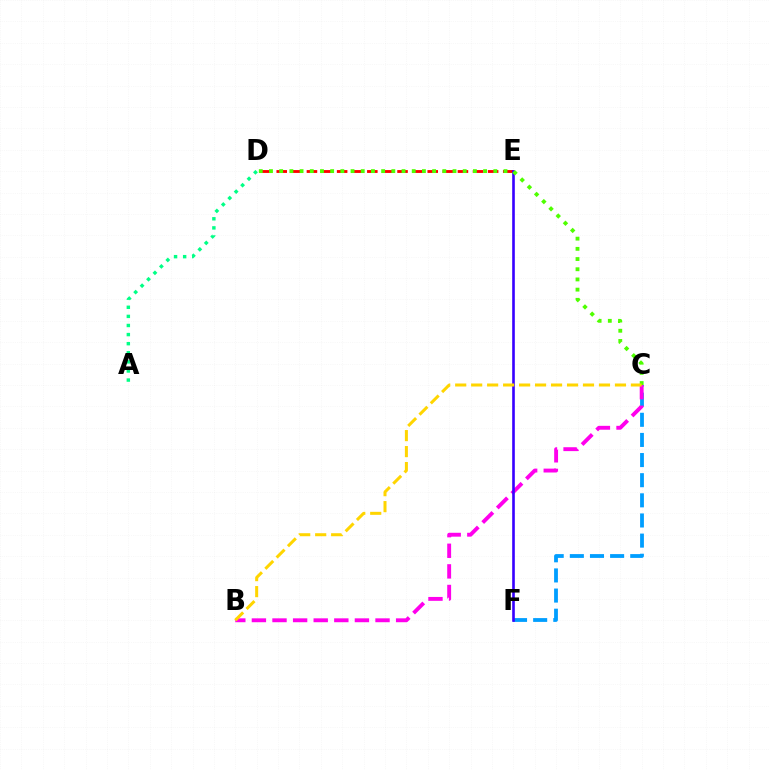{('D', 'E'): [{'color': '#ff0000', 'line_style': 'dashed', 'thickness': 2.05}], ('C', 'F'): [{'color': '#009eff', 'line_style': 'dashed', 'thickness': 2.74}], ('A', 'D'): [{'color': '#00ff86', 'line_style': 'dotted', 'thickness': 2.47}], ('B', 'C'): [{'color': '#ff00ed', 'line_style': 'dashed', 'thickness': 2.8}, {'color': '#ffd500', 'line_style': 'dashed', 'thickness': 2.17}], ('E', 'F'): [{'color': '#3700ff', 'line_style': 'solid', 'thickness': 1.89}], ('C', 'D'): [{'color': '#4fff00', 'line_style': 'dotted', 'thickness': 2.77}]}